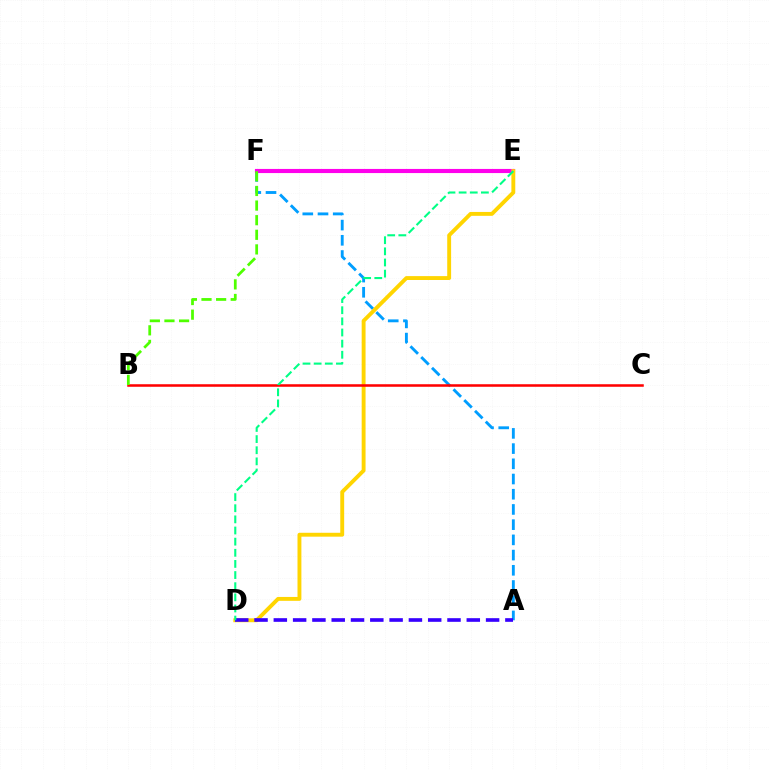{('A', 'F'): [{'color': '#009eff', 'line_style': 'dashed', 'thickness': 2.07}], ('E', 'F'): [{'color': '#ff00ed', 'line_style': 'solid', 'thickness': 2.97}], ('D', 'E'): [{'color': '#ffd500', 'line_style': 'solid', 'thickness': 2.8}, {'color': '#00ff86', 'line_style': 'dashed', 'thickness': 1.51}], ('A', 'D'): [{'color': '#3700ff', 'line_style': 'dashed', 'thickness': 2.62}], ('B', 'C'): [{'color': '#ff0000', 'line_style': 'solid', 'thickness': 1.83}], ('B', 'F'): [{'color': '#4fff00', 'line_style': 'dashed', 'thickness': 1.98}]}